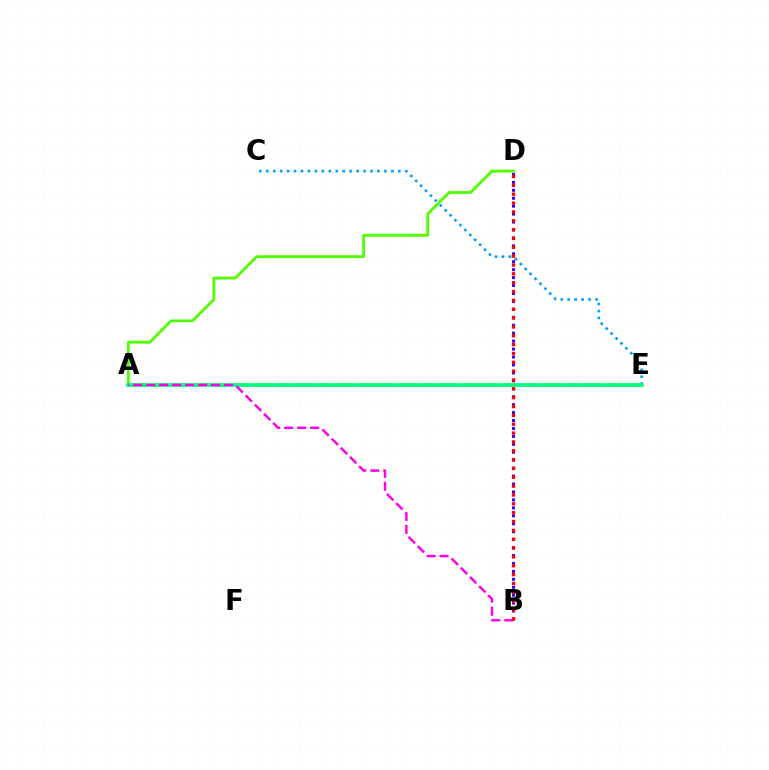{('A', 'E'): [{'color': '#ffd500', 'line_style': 'dashed', 'thickness': 2.81}, {'color': '#00ff86', 'line_style': 'solid', 'thickness': 2.63}], ('B', 'D'): [{'color': '#3700ff', 'line_style': 'dotted', 'thickness': 2.16}, {'color': '#ff0000', 'line_style': 'dotted', 'thickness': 2.4}], ('C', 'E'): [{'color': '#009eff', 'line_style': 'dotted', 'thickness': 1.89}], ('A', 'D'): [{'color': '#4fff00', 'line_style': 'solid', 'thickness': 2.01}], ('A', 'B'): [{'color': '#ff00ed', 'line_style': 'dashed', 'thickness': 1.76}]}